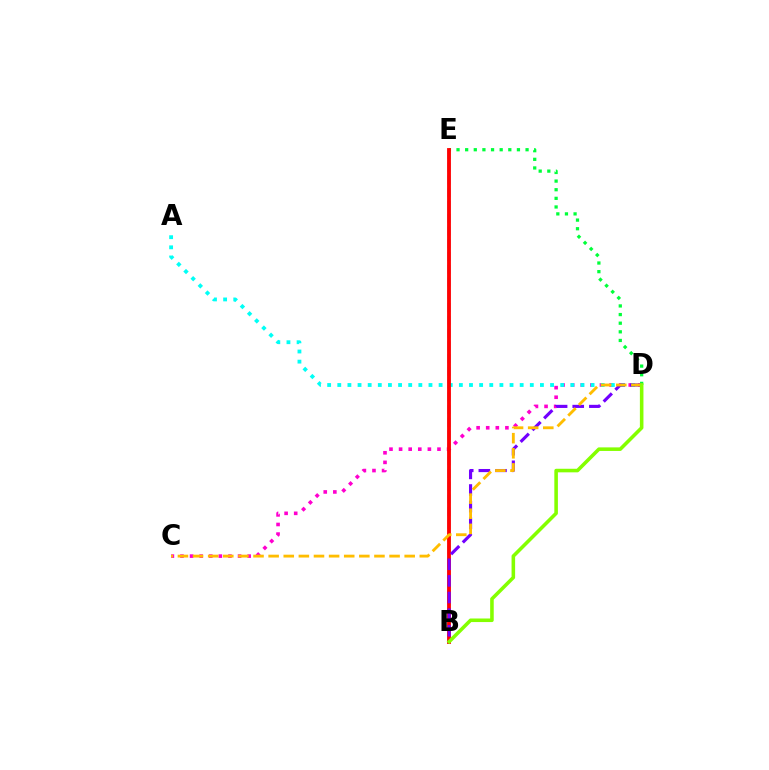{('B', 'E'): [{'color': '#004bff', 'line_style': 'dashed', 'thickness': 1.73}, {'color': '#ff0000', 'line_style': 'solid', 'thickness': 2.75}], ('D', 'E'): [{'color': '#00ff39', 'line_style': 'dotted', 'thickness': 2.34}], ('C', 'D'): [{'color': '#ff00cf', 'line_style': 'dotted', 'thickness': 2.61}, {'color': '#ffbd00', 'line_style': 'dashed', 'thickness': 2.05}], ('A', 'D'): [{'color': '#00fff6', 'line_style': 'dotted', 'thickness': 2.75}], ('B', 'D'): [{'color': '#7200ff', 'line_style': 'dashed', 'thickness': 2.26}, {'color': '#84ff00', 'line_style': 'solid', 'thickness': 2.57}]}